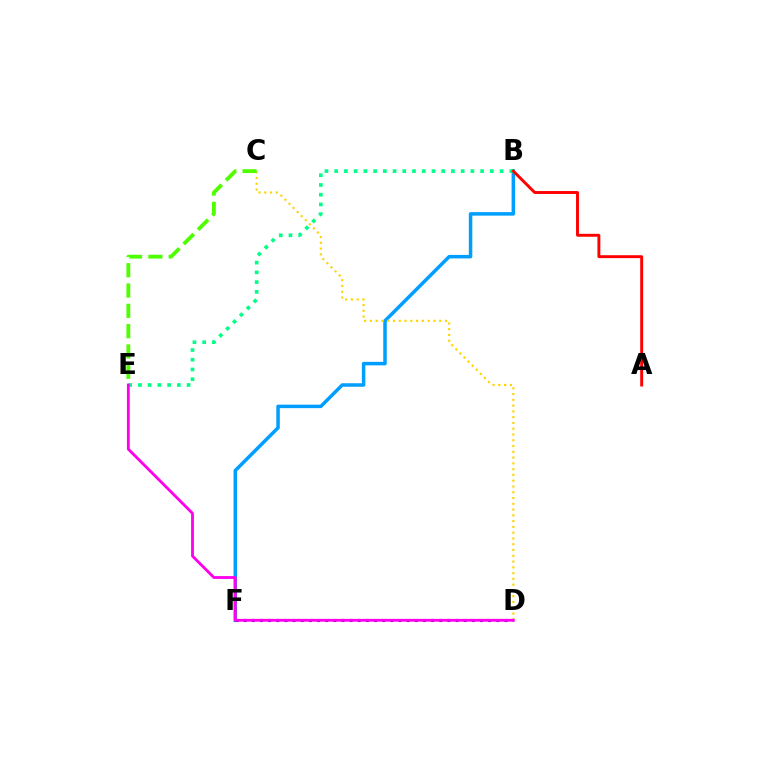{('B', 'F'): [{'color': '#009eff', 'line_style': 'solid', 'thickness': 2.52}], ('B', 'E'): [{'color': '#00ff86', 'line_style': 'dotted', 'thickness': 2.64}], ('A', 'B'): [{'color': '#ff0000', 'line_style': 'solid', 'thickness': 2.1}], ('C', 'D'): [{'color': '#ffd500', 'line_style': 'dotted', 'thickness': 1.57}], ('D', 'F'): [{'color': '#3700ff', 'line_style': 'dotted', 'thickness': 2.21}], ('D', 'E'): [{'color': '#ff00ed', 'line_style': 'solid', 'thickness': 2.03}], ('C', 'E'): [{'color': '#4fff00', 'line_style': 'dashed', 'thickness': 2.76}]}